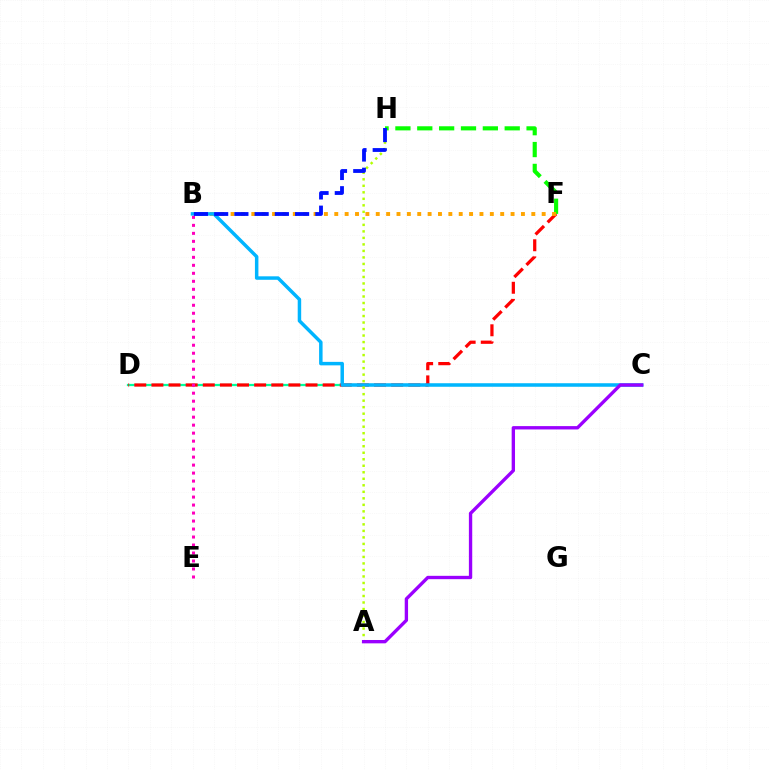{('F', 'H'): [{'color': '#08ff00', 'line_style': 'dashed', 'thickness': 2.97}], ('C', 'D'): [{'color': '#00ff9d', 'line_style': 'solid', 'thickness': 1.62}], ('D', 'F'): [{'color': '#ff0000', 'line_style': 'dashed', 'thickness': 2.33}], ('B', 'F'): [{'color': '#ffa500', 'line_style': 'dotted', 'thickness': 2.82}], ('B', 'C'): [{'color': '#00b5ff', 'line_style': 'solid', 'thickness': 2.5}], ('B', 'E'): [{'color': '#ff00bd', 'line_style': 'dotted', 'thickness': 2.17}], ('A', 'H'): [{'color': '#b3ff00', 'line_style': 'dotted', 'thickness': 1.77}], ('A', 'C'): [{'color': '#9b00ff', 'line_style': 'solid', 'thickness': 2.41}], ('B', 'H'): [{'color': '#0010ff', 'line_style': 'dashed', 'thickness': 2.75}]}